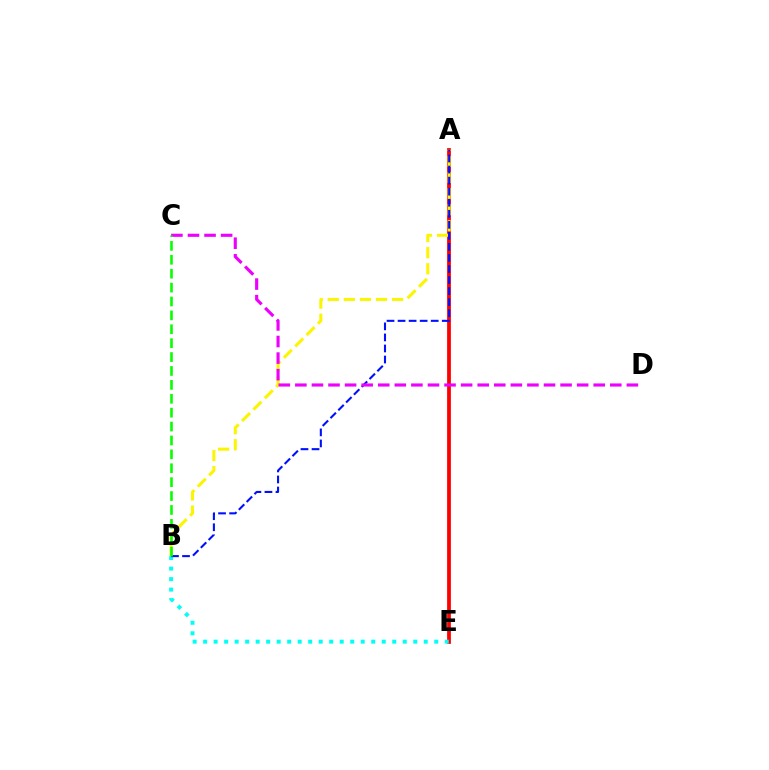{('A', 'E'): [{'color': '#ff0000', 'line_style': 'solid', 'thickness': 2.71}], ('B', 'E'): [{'color': '#00fff6', 'line_style': 'dotted', 'thickness': 2.85}], ('A', 'B'): [{'color': '#fcf500', 'line_style': 'dashed', 'thickness': 2.19}, {'color': '#0010ff', 'line_style': 'dashed', 'thickness': 1.5}], ('C', 'D'): [{'color': '#ee00ff', 'line_style': 'dashed', 'thickness': 2.25}], ('B', 'C'): [{'color': '#08ff00', 'line_style': 'dashed', 'thickness': 1.89}]}